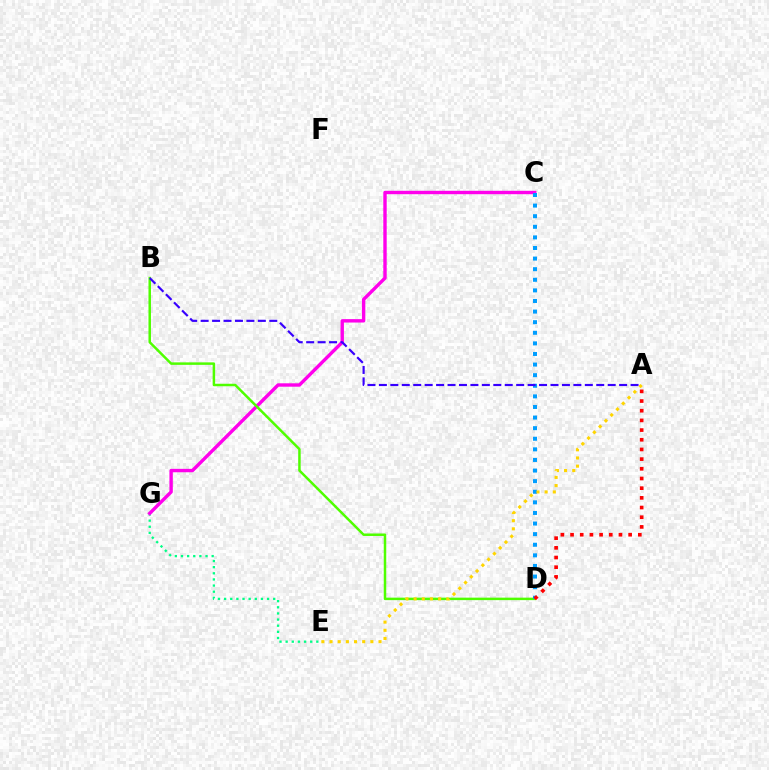{('E', 'G'): [{'color': '#00ff86', 'line_style': 'dotted', 'thickness': 1.67}], ('C', 'G'): [{'color': '#ff00ed', 'line_style': 'solid', 'thickness': 2.45}], ('B', 'D'): [{'color': '#4fff00', 'line_style': 'solid', 'thickness': 1.79}], ('C', 'D'): [{'color': '#009eff', 'line_style': 'dotted', 'thickness': 2.88}], ('A', 'B'): [{'color': '#3700ff', 'line_style': 'dashed', 'thickness': 1.55}], ('A', 'E'): [{'color': '#ffd500', 'line_style': 'dotted', 'thickness': 2.22}], ('A', 'D'): [{'color': '#ff0000', 'line_style': 'dotted', 'thickness': 2.63}]}